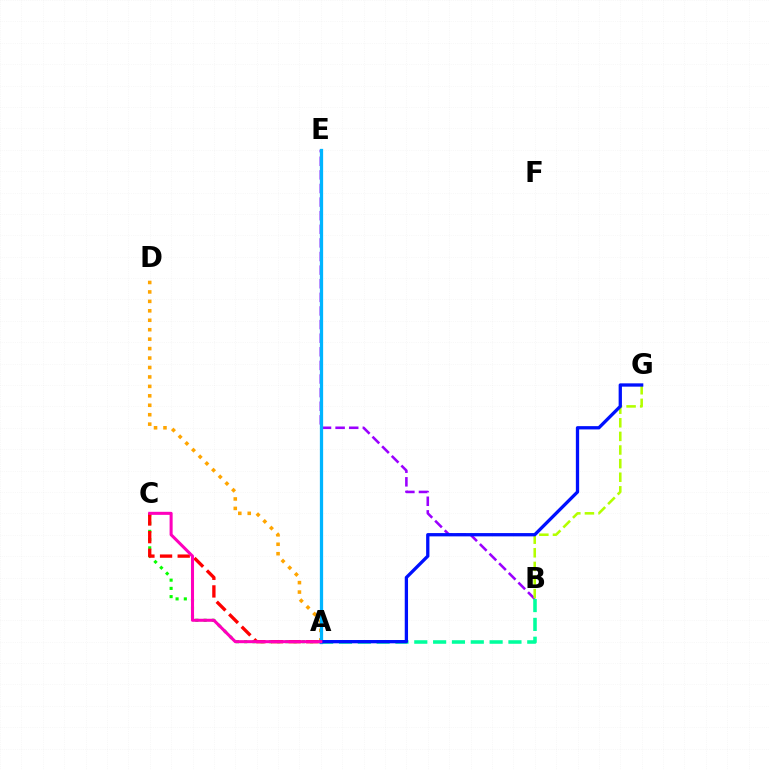{('A', 'C'): [{'color': '#08ff00', 'line_style': 'dotted', 'thickness': 2.24}, {'color': '#ff0000', 'line_style': 'dashed', 'thickness': 2.4}, {'color': '#ff00bd', 'line_style': 'solid', 'thickness': 2.2}], ('B', 'E'): [{'color': '#9b00ff', 'line_style': 'dashed', 'thickness': 1.85}], ('A', 'D'): [{'color': '#ffa500', 'line_style': 'dotted', 'thickness': 2.57}], ('A', 'B'): [{'color': '#00ff9d', 'line_style': 'dashed', 'thickness': 2.56}], ('A', 'E'): [{'color': '#00b5ff', 'line_style': 'solid', 'thickness': 2.35}], ('B', 'G'): [{'color': '#b3ff00', 'line_style': 'dashed', 'thickness': 1.85}], ('A', 'G'): [{'color': '#0010ff', 'line_style': 'solid', 'thickness': 2.37}]}